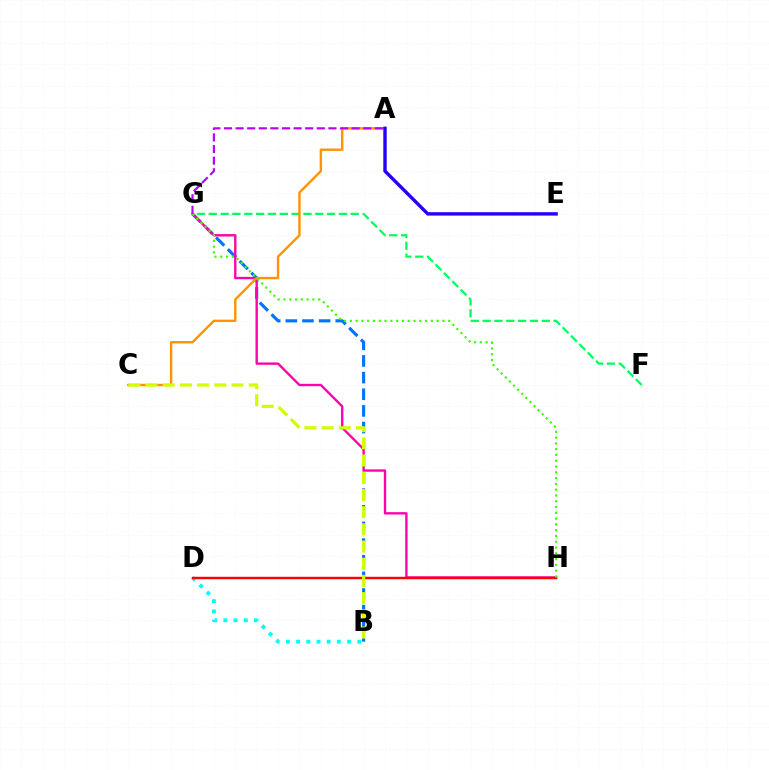{('F', 'G'): [{'color': '#00ff5c', 'line_style': 'dashed', 'thickness': 1.61}], ('B', 'D'): [{'color': '#00fff6', 'line_style': 'dotted', 'thickness': 2.77}], ('B', 'G'): [{'color': '#0074ff', 'line_style': 'dashed', 'thickness': 2.26}], ('G', 'H'): [{'color': '#ff00ac', 'line_style': 'solid', 'thickness': 1.7}, {'color': '#3dff00', 'line_style': 'dotted', 'thickness': 1.57}], ('A', 'C'): [{'color': '#ff9400', 'line_style': 'solid', 'thickness': 1.73}], ('D', 'H'): [{'color': '#ff0000', 'line_style': 'solid', 'thickness': 1.75}], ('B', 'C'): [{'color': '#d1ff00', 'line_style': 'dashed', 'thickness': 2.34}], ('A', 'G'): [{'color': '#b900ff', 'line_style': 'dashed', 'thickness': 1.58}], ('A', 'E'): [{'color': '#2500ff', 'line_style': 'solid', 'thickness': 2.45}]}